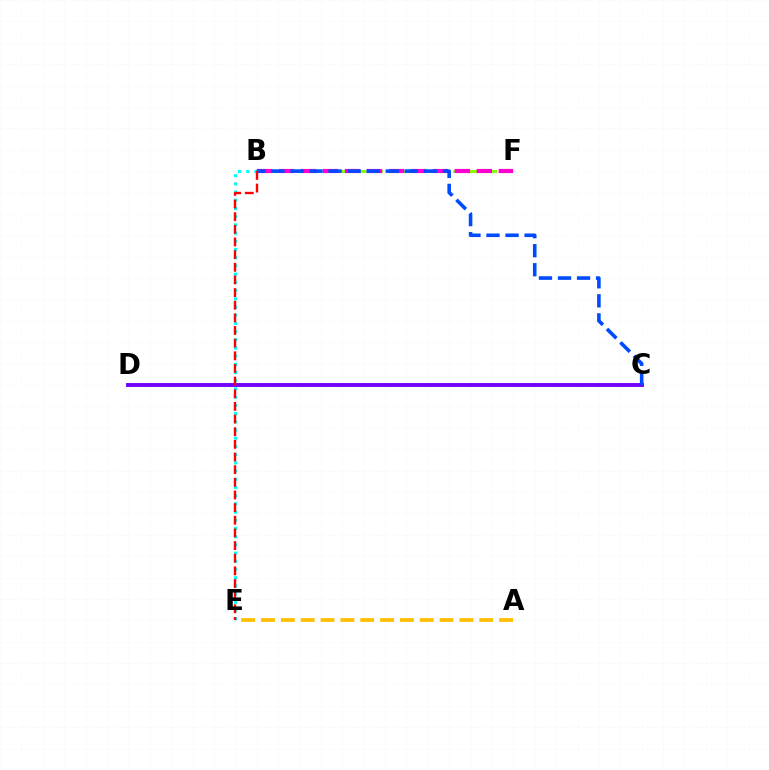{('B', 'F'): [{'color': '#84ff00', 'line_style': 'dashed', 'thickness': 2.21}, {'color': '#ff00cf', 'line_style': 'dashed', 'thickness': 2.98}], ('C', 'D'): [{'color': '#00ff39', 'line_style': 'solid', 'thickness': 1.58}, {'color': '#7200ff', 'line_style': 'solid', 'thickness': 2.82}], ('B', 'E'): [{'color': '#00fff6', 'line_style': 'dotted', 'thickness': 2.23}, {'color': '#ff0000', 'line_style': 'dashed', 'thickness': 1.72}], ('B', 'C'): [{'color': '#004bff', 'line_style': 'dashed', 'thickness': 2.59}], ('A', 'E'): [{'color': '#ffbd00', 'line_style': 'dashed', 'thickness': 2.7}]}